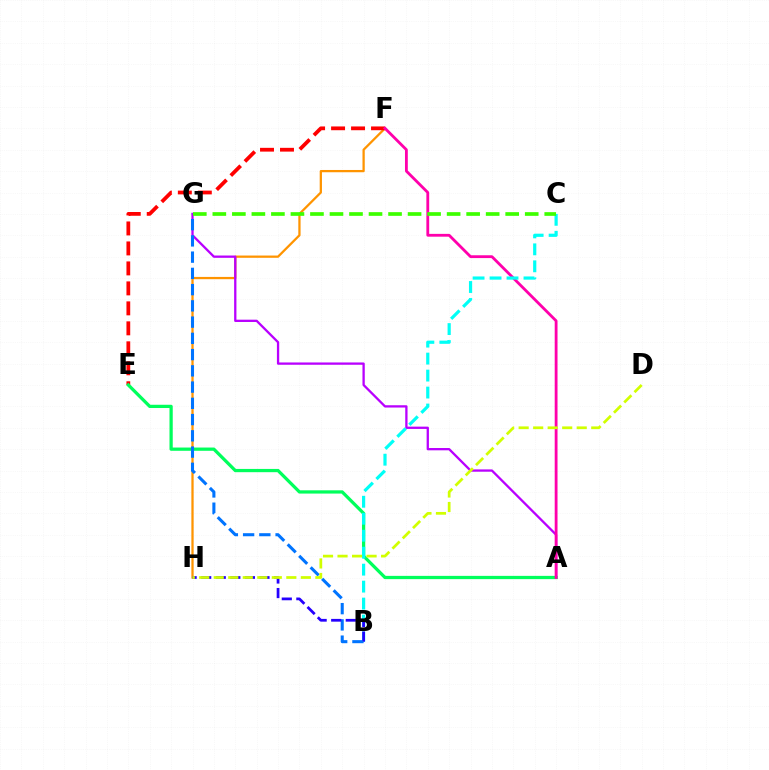{('F', 'H'): [{'color': '#ff9400', 'line_style': 'solid', 'thickness': 1.63}], ('E', 'F'): [{'color': '#ff0000', 'line_style': 'dashed', 'thickness': 2.71}], ('A', 'G'): [{'color': '#b900ff', 'line_style': 'solid', 'thickness': 1.66}], ('A', 'E'): [{'color': '#00ff5c', 'line_style': 'solid', 'thickness': 2.34}], ('A', 'F'): [{'color': '#ff00ac', 'line_style': 'solid', 'thickness': 2.03}], ('B', 'G'): [{'color': '#0074ff', 'line_style': 'dashed', 'thickness': 2.21}], ('B', 'C'): [{'color': '#00fff6', 'line_style': 'dashed', 'thickness': 2.31}], ('B', 'H'): [{'color': '#2500ff', 'line_style': 'dashed', 'thickness': 1.98}], ('C', 'G'): [{'color': '#3dff00', 'line_style': 'dashed', 'thickness': 2.65}], ('D', 'H'): [{'color': '#d1ff00', 'line_style': 'dashed', 'thickness': 1.97}]}